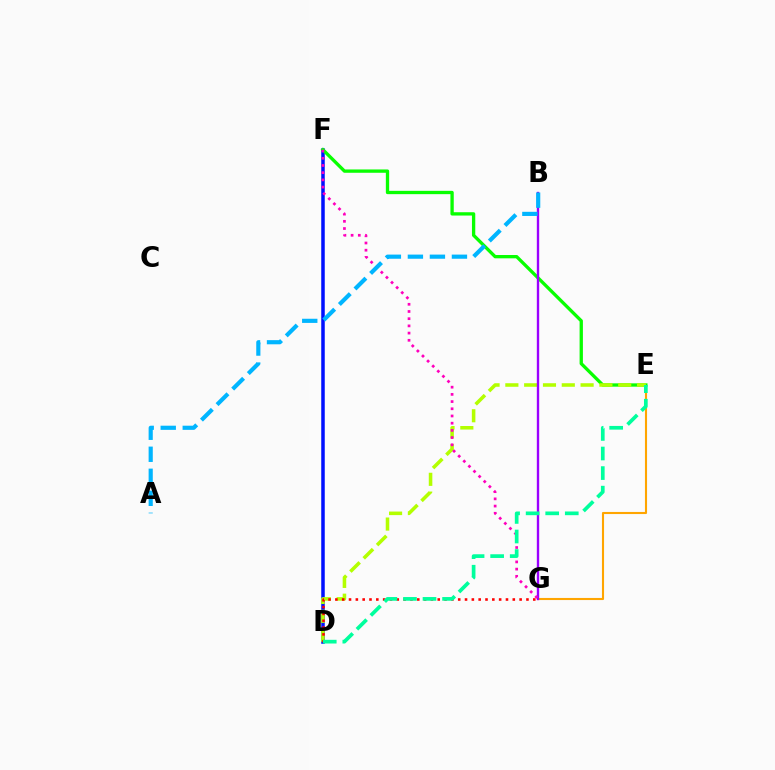{('E', 'G'): [{'color': '#ffa500', 'line_style': 'solid', 'thickness': 1.52}], ('D', 'F'): [{'color': '#0010ff', 'line_style': 'solid', 'thickness': 2.52}], ('E', 'F'): [{'color': '#08ff00', 'line_style': 'solid', 'thickness': 2.39}], ('D', 'E'): [{'color': '#b3ff00', 'line_style': 'dashed', 'thickness': 2.56}, {'color': '#00ff9d', 'line_style': 'dashed', 'thickness': 2.66}], ('B', 'G'): [{'color': '#9b00ff', 'line_style': 'solid', 'thickness': 1.7}], ('F', 'G'): [{'color': '#ff00bd', 'line_style': 'dotted', 'thickness': 1.96}], ('D', 'G'): [{'color': '#ff0000', 'line_style': 'dotted', 'thickness': 1.85}], ('A', 'B'): [{'color': '#00b5ff', 'line_style': 'dashed', 'thickness': 2.99}]}